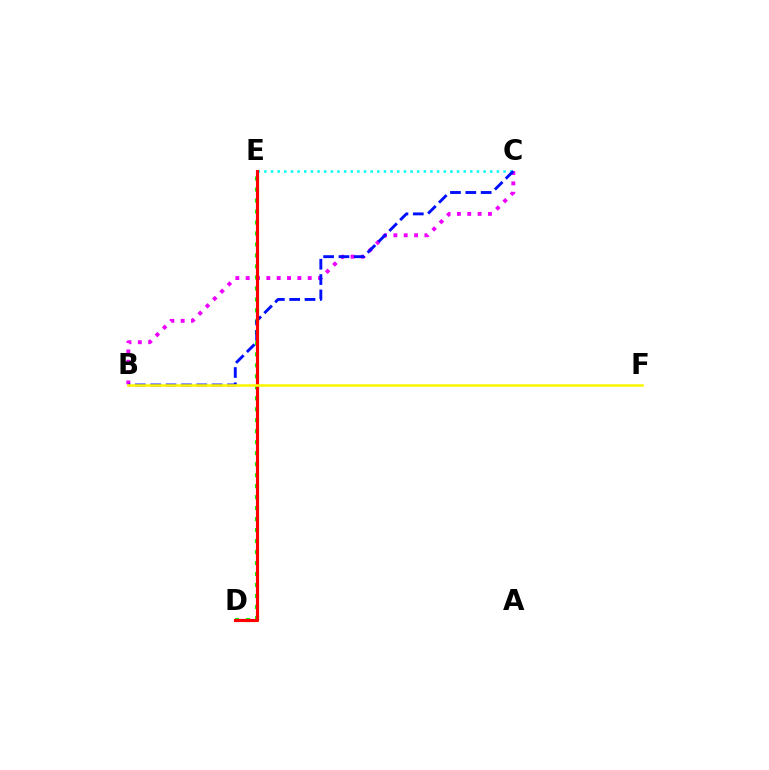{('B', 'C'): [{'color': '#ee00ff', 'line_style': 'dotted', 'thickness': 2.81}, {'color': '#0010ff', 'line_style': 'dashed', 'thickness': 2.08}], ('D', 'E'): [{'color': '#08ff00', 'line_style': 'dotted', 'thickness': 2.98}, {'color': '#ff0000', 'line_style': 'solid', 'thickness': 2.26}], ('C', 'E'): [{'color': '#00fff6', 'line_style': 'dotted', 'thickness': 1.8}], ('B', 'F'): [{'color': '#fcf500', 'line_style': 'solid', 'thickness': 1.85}]}